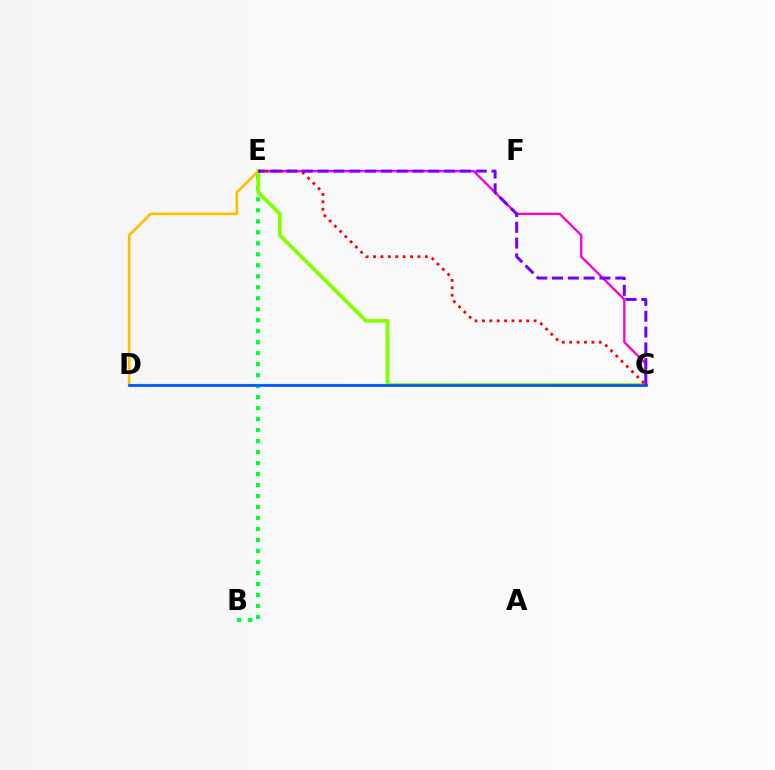{('B', 'E'): [{'color': '#00ff39', 'line_style': 'dotted', 'thickness': 2.99}], ('D', 'E'): [{'color': '#ffbd00', 'line_style': 'solid', 'thickness': 1.92}], ('C', 'E'): [{'color': '#ff00cf', 'line_style': 'solid', 'thickness': 1.68}, {'color': '#84ff00', 'line_style': 'solid', 'thickness': 2.73}, {'color': '#ff0000', 'line_style': 'dotted', 'thickness': 2.01}, {'color': '#7200ff', 'line_style': 'dashed', 'thickness': 2.15}], ('C', 'D'): [{'color': '#00fff6', 'line_style': 'solid', 'thickness': 1.57}, {'color': '#004bff', 'line_style': 'solid', 'thickness': 1.84}]}